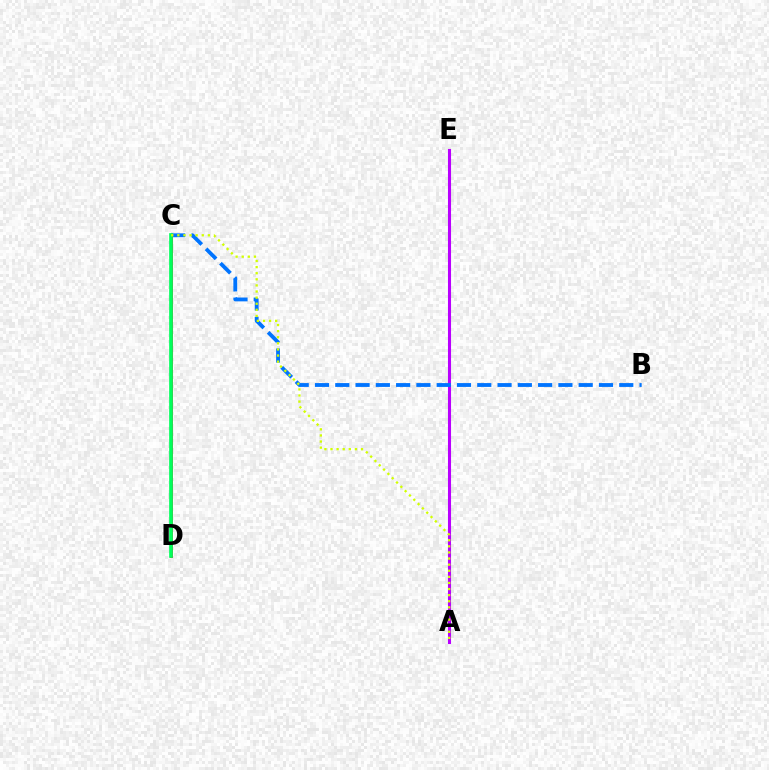{('A', 'E'): [{'color': '#b900ff', 'line_style': 'solid', 'thickness': 2.21}], ('B', 'C'): [{'color': '#0074ff', 'line_style': 'dashed', 'thickness': 2.76}], ('C', 'D'): [{'color': '#ff0000', 'line_style': 'solid', 'thickness': 2.01}, {'color': '#00ff5c', 'line_style': 'solid', 'thickness': 2.64}], ('A', 'C'): [{'color': '#d1ff00', 'line_style': 'dotted', 'thickness': 1.66}]}